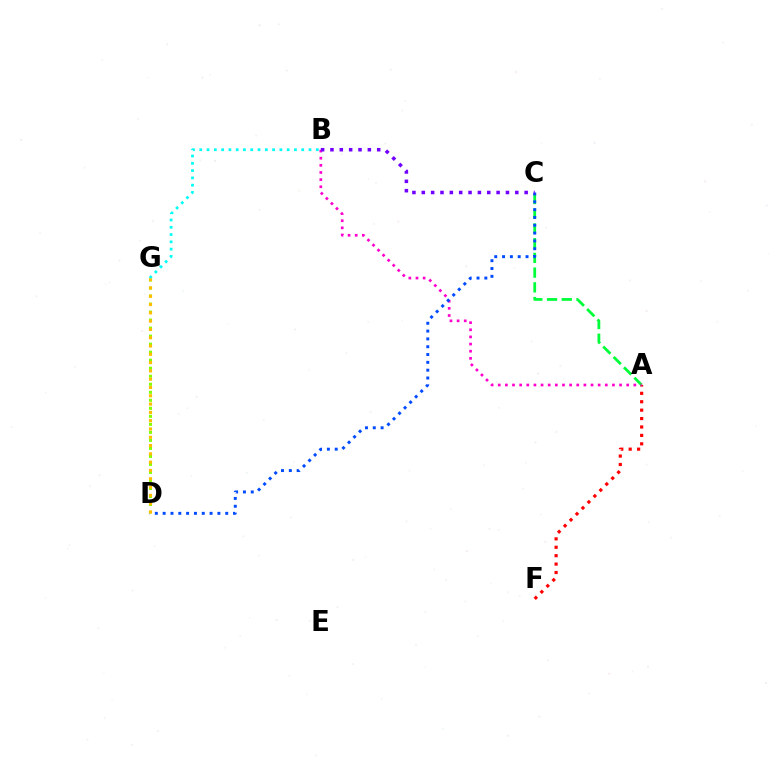{('D', 'G'): [{'color': '#84ff00', 'line_style': 'dotted', 'thickness': 2.18}, {'color': '#ffbd00', 'line_style': 'dotted', 'thickness': 2.25}], ('A', 'F'): [{'color': '#ff0000', 'line_style': 'dotted', 'thickness': 2.29}], ('A', 'C'): [{'color': '#00ff39', 'line_style': 'dashed', 'thickness': 2.0}], ('A', 'B'): [{'color': '#ff00cf', 'line_style': 'dotted', 'thickness': 1.94}], ('B', 'G'): [{'color': '#00fff6', 'line_style': 'dotted', 'thickness': 1.98}], ('C', 'D'): [{'color': '#004bff', 'line_style': 'dotted', 'thickness': 2.12}], ('B', 'C'): [{'color': '#7200ff', 'line_style': 'dotted', 'thickness': 2.54}]}